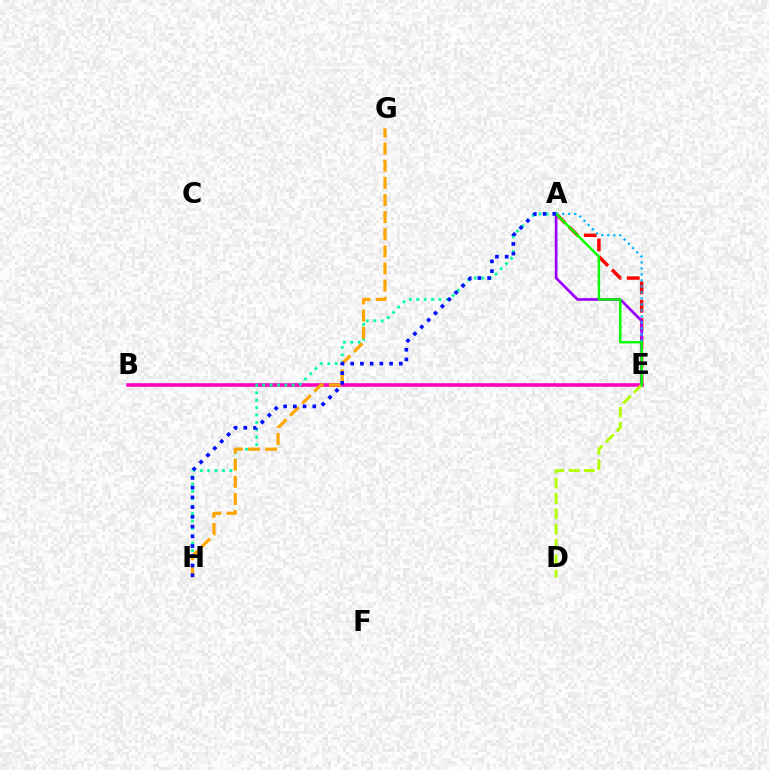{('B', 'E'): [{'color': '#ff00bd', 'line_style': 'solid', 'thickness': 2.57}], ('A', 'E'): [{'color': '#ff0000', 'line_style': 'dashed', 'thickness': 2.49}, {'color': '#9b00ff', 'line_style': 'solid', 'thickness': 1.94}, {'color': '#00b5ff', 'line_style': 'dotted', 'thickness': 1.63}, {'color': '#08ff00', 'line_style': 'solid', 'thickness': 1.77}], ('A', 'H'): [{'color': '#00ff9d', 'line_style': 'dotted', 'thickness': 2.01}, {'color': '#0010ff', 'line_style': 'dotted', 'thickness': 2.64}], ('G', 'H'): [{'color': '#ffa500', 'line_style': 'dashed', 'thickness': 2.33}], ('D', 'E'): [{'color': '#b3ff00', 'line_style': 'dashed', 'thickness': 2.08}]}